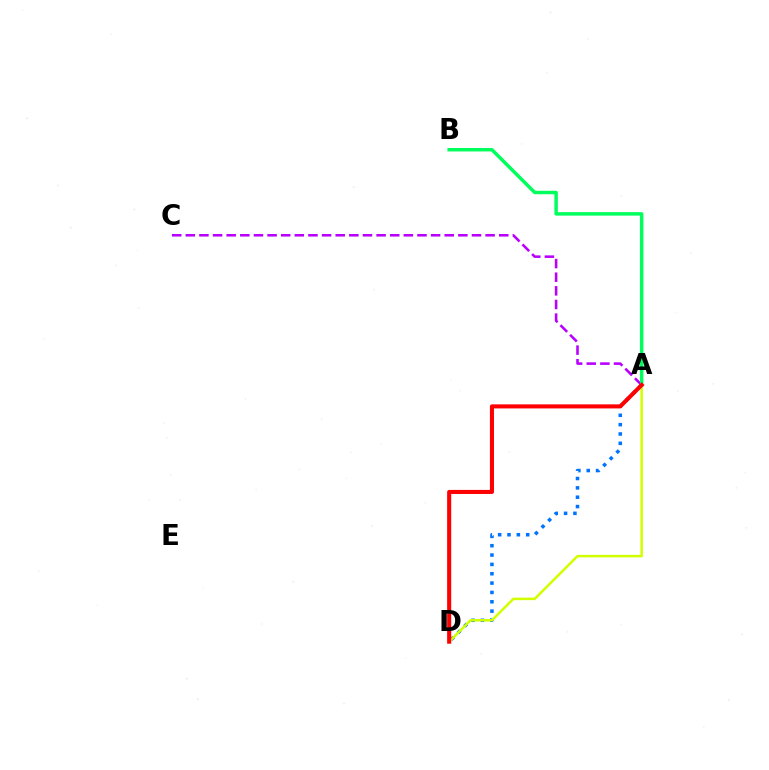{('A', 'D'): [{'color': '#0074ff', 'line_style': 'dotted', 'thickness': 2.54}, {'color': '#d1ff00', 'line_style': 'solid', 'thickness': 1.81}, {'color': '#ff0000', 'line_style': 'solid', 'thickness': 2.93}], ('A', 'C'): [{'color': '#b900ff', 'line_style': 'dashed', 'thickness': 1.85}], ('A', 'B'): [{'color': '#00ff5c', 'line_style': 'solid', 'thickness': 2.49}]}